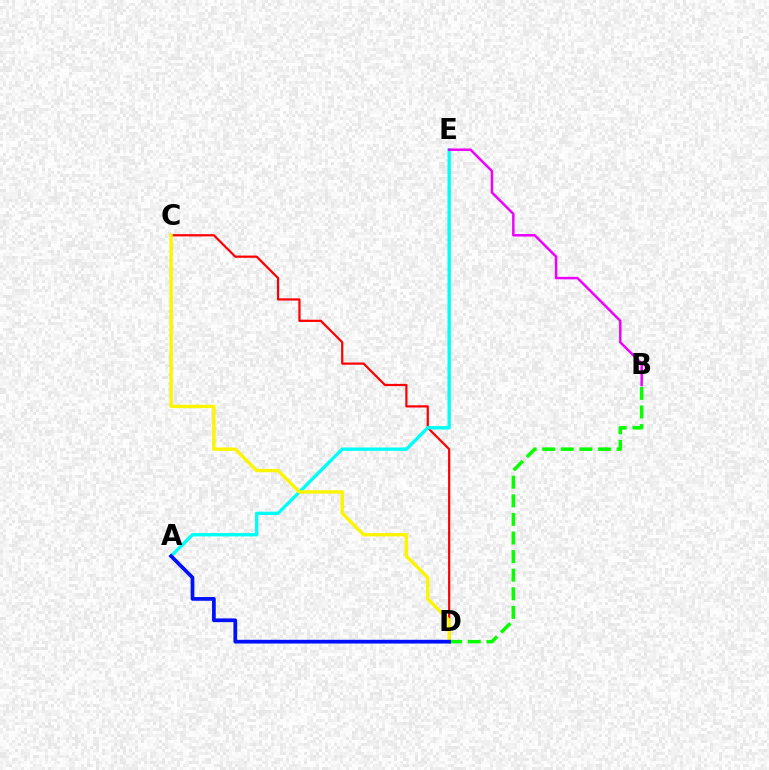{('C', 'D'): [{'color': '#ff0000', 'line_style': 'solid', 'thickness': 1.6}, {'color': '#fcf500', 'line_style': 'solid', 'thickness': 2.42}], ('A', 'E'): [{'color': '#00fff6', 'line_style': 'solid', 'thickness': 2.42}], ('B', 'D'): [{'color': '#08ff00', 'line_style': 'dashed', 'thickness': 2.53}], ('B', 'E'): [{'color': '#ee00ff', 'line_style': 'solid', 'thickness': 1.78}], ('A', 'D'): [{'color': '#0010ff', 'line_style': 'solid', 'thickness': 2.69}]}